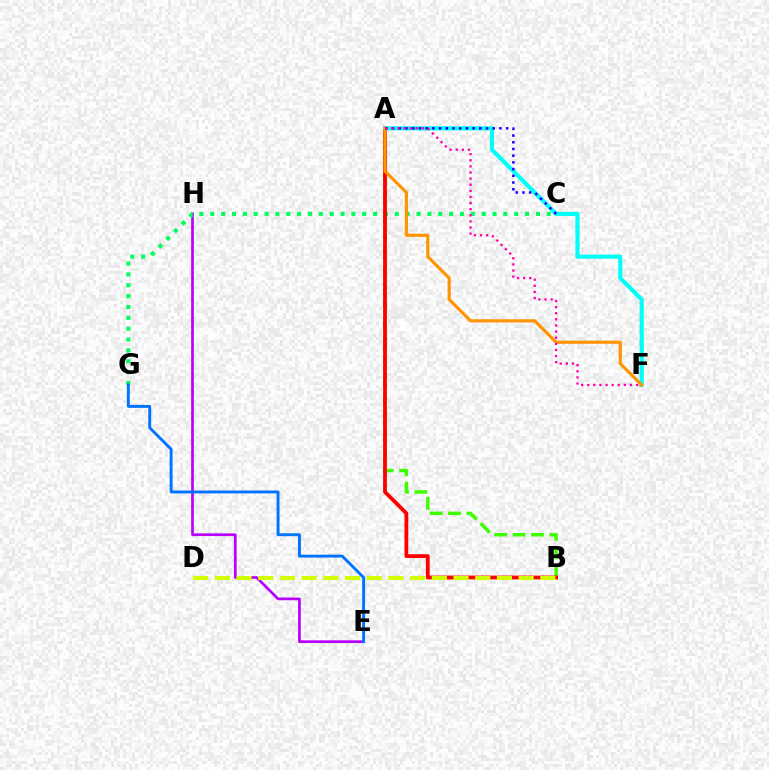{('E', 'H'): [{'color': '#b900ff', 'line_style': 'solid', 'thickness': 1.94}], ('C', 'G'): [{'color': '#00ff5c', 'line_style': 'dotted', 'thickness': 2.95}], ('A', 'B'): [{'color': '#3dff00', 'line_style': 'dashed', 'thickness': 2.49}, {'color': '#ff0000', 'line_style': 'solid', 'thickness': 2.74}], ('A', 'F'): [{'color': '#00fff6', 'line_style': 'solid', 'thickness': 2.97}, {'color': '#ff9400', 'line_style': 'solid', 'thickness': 2.27}, {'color': '#ff00ac', 'line_style': 'dotted', 'thickness': 1.66}], ('A', 'C'): [{'color': '#2500ff', 'line_style': 'dotted', 'thickness': 1.82}], ('B', 'D'): [{'color': '#d1ff00', 'line_style': 'dashed', 'thickness': 2.95}], ('E', 'G'): [{'color': '#0074ff', 'line_style': 'solid', 'thickness': 2.1}]}